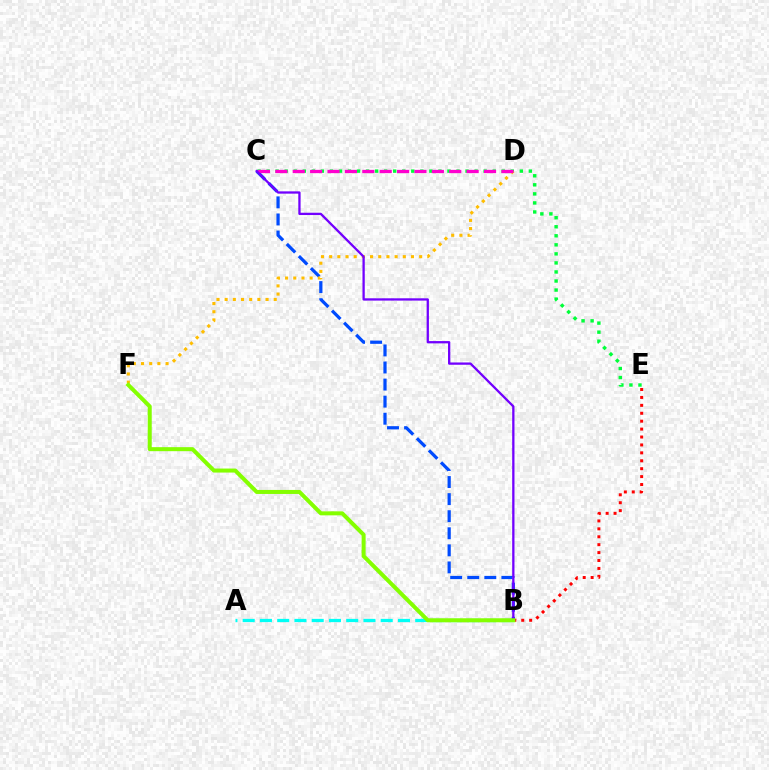{('A', 'B'): [{'color': '#00fff6', 'line_style': 'dashed', 'thickness': 2.34}], ('B', 'C'): [{'color': '#004bff', 'line_style': 'dashed', 'thickness': 2.32}, {'color': '#7200ff', 'line_style': 'solid', 'thickness': 1.65}], ('C', 'E'): [{'color': '#00ff39', 'line_style': 'dotted', 'thickness': 2.46}], ('B', 'E'): [{'color': '#ff0000', 'line_style': 'dotted', 'thickness': 2.15}], ('D', 'F'): [{'color': '#ffbd00', 'line_style': 'dotted', 'thickness': 2.22}], ('C', 'D'): [{'color': '#ff00cf', 'line_style': 'dashed', 'thickness': 2.36}], ('B', 'F'): [{'color': '#84ff00', 'line_style': 'solid', 'thickness': 2.89}]}